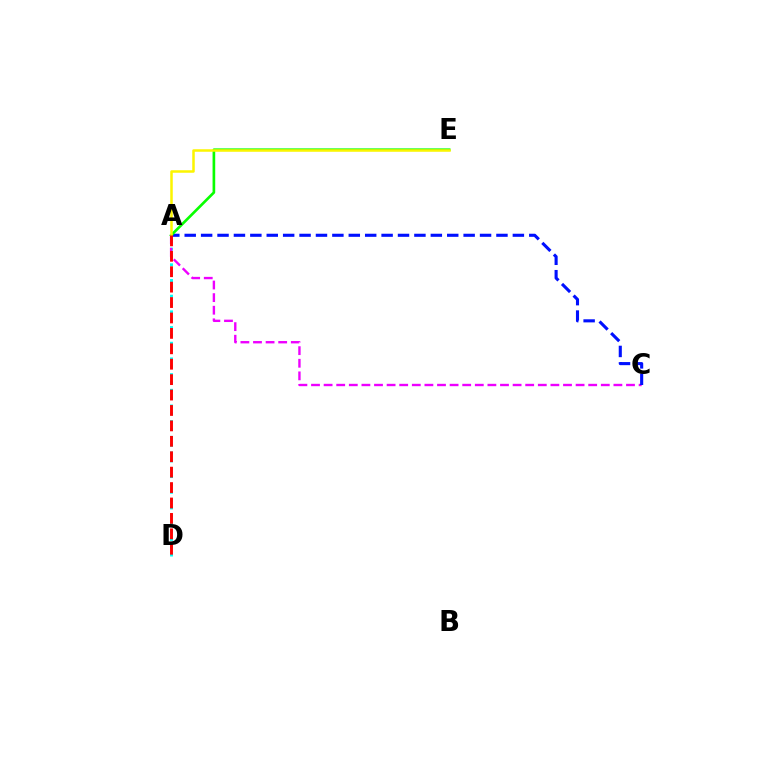{('A', 'D'): [{'color': '#00fff6', 'line_style': 'dotted', 'thickness': 2.13}, {'color': '#ff0000', 'line_style': 'dashed', 'thickness': 2.09}], ('A', 'C'): [{'color': '#ee00ff', 'line_style': 'dashed', 'thickness': 1.71}, {'color': '#0010ff', 'line_style': 'dashed', 'thickness': 2.23}], ('A', 'E'): [{'color': '#08ff00', 'line_style': 'solid', 'thickness': 1.92}, {'color': '#fcf500', 'line_style': 'solid', 'thickness': 1.81}]}